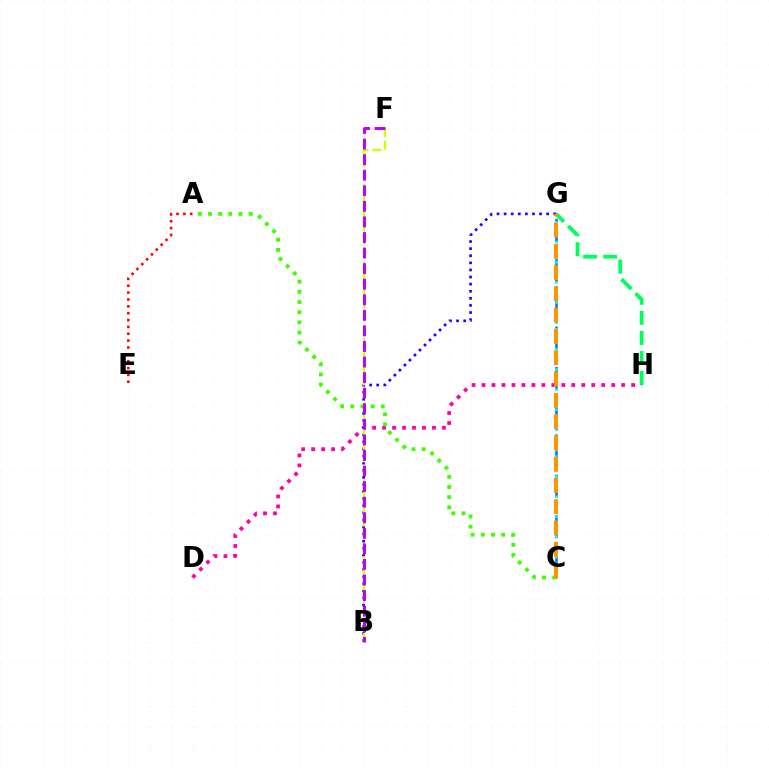{('G', 'H'): [{'color': '#00ff5c', 'line_style': 'dashed', 'thickness': 2.72}], ('C', 'G'): [{'color': '#0074ff', 'line_style': 'dashed', 'thickness': 1.83}, {'color': '#00fff6', 'line_style': 'dotted', 'thickness': 1.82}, {'color': '#ff9400', 'line_style': 'dashed', 'thickness': 2.89}], ('D', 'H'): [{'color': '#ff00ac', 'line_style': 'dotted', 'thickness': 2.71}], ('A', 'E'): [{'color': '#ff0000', 'line_style': 'dotted', 'thickness': 1.86}], ('B', 'G'): [{'color': '#2500ff', 'line_style': 'dotted', 'thickness': 1.93}], ('B', 'F'): [{'color': '#d1ff00', 'line_style': 'dashed', 'thickness': 1.74}, {'color': '#b900ff', 'line_style': 'dashed', 'thickness': 2.12}], ('A', 'C'): [{'color': '#3dff00', 'line_style': 'dotted', 'thickness': 2.76}]}